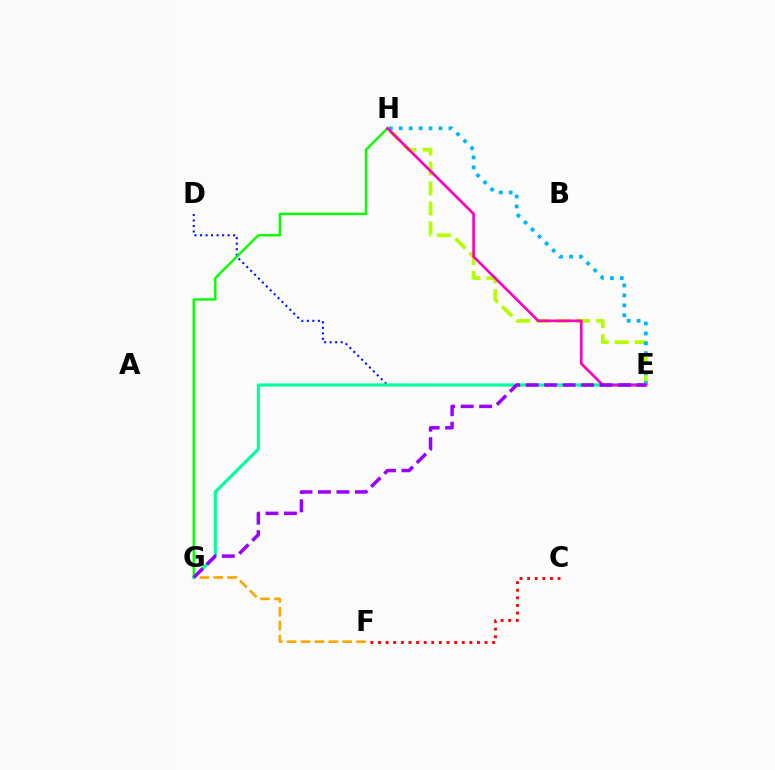{('D', 'E'): [{'color': '#0010ff', 'line_style': 'dotted', 'thickness': 1.5}], ('G', 'H'): [{'color': '#08ff00', 'line_style': 'solid', 'thickness': 1.73}], ('C', 'F'): [{'color': '#ff0000', 'line_style': 'dotted', 'thickness': 2.07}], ('E', 'H'): [{'color': '#b3ff00', 'line_style': 'dashed', 'thickness': 2.71}, {'color': '#00b5ff', 'line_style': 'dotted', 'thickness': 2.7}, {'color': '#ff00bd', 'line_style': 'solid', 'thickness': 1.93}], ('F', 'G'): [{'color': '#ffa500', 'line_style': 'dashed', 'thickness': 1.89}], ('E', 'G'): [{'color': '#00ff9d', 'line_style': 'solid', 'thickness': 2.27}, {'color': '#9b00ff', 'line_style': 'dashed', 'thickness': 2.51}]}